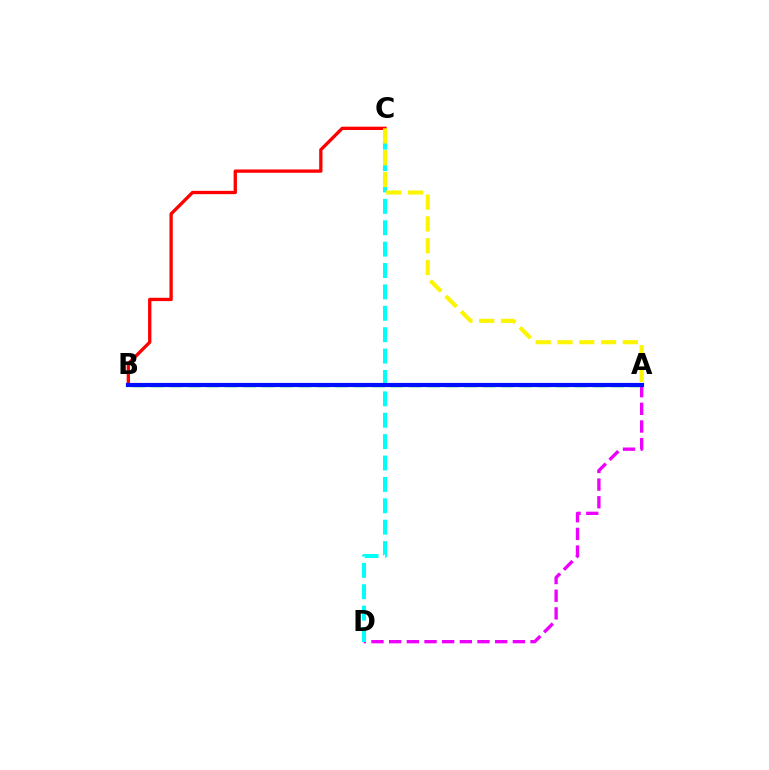{('A', 'B'): [{'color': '#08ff00', 'line_style': 'dashed', 'thickness': 2.5}, {'color': '#0010ff', 'line_style': 'solid', 'thickness': 2.99}], ('A', 'D'): [{'color': '#ee00ff', 'line_style': 'dashed', 'thickness': 2.4}], ('C', 'D'): [{'color': '#00fff6', 'line_style': 'dashed', 'thickness': 2.91}], ('B', 'C'): [{'color': '#ff0000', 'line_style': 'solid', 'thickness': 2.38}], ('A', 'C'): [{'color': '#fcf500', 'line_style': 'dashed', 'thickness': 2.96}]}